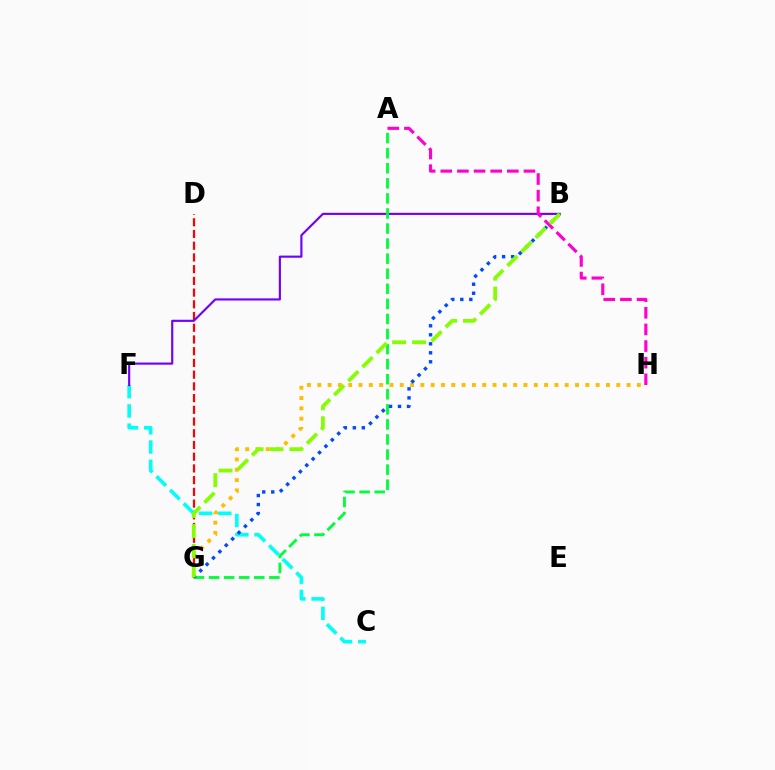{('G', 'H'): [{'color': '#ffbd00', 'line_style': 'dotted', 'thickness': 2.8}], ('C', 'F'): [{'color': '#00fff6', 'line_style': 'dashed', 'thickness': 2.61}], ('D', 'G'): [{'color': '#ff0000', 'line_style': 'dashed', 'thickness': 1.59}], ('B', 'F'): [{'color': '#7200ff', 'line_style': 'solid', 'thickness': 1.55}], ('A', 'G'): [{'color': '#00ff39', 'line_style': 'dashed', 'thickness': 2.05}], ('B', 'G'): [{'color': '#004bff', 'line_style': 'dotted', 'thickness': 2.45}, {'color': '#84ff00', 'line_style': 'dashed', 'thickness': 2.71}], ('A', 'H'): [{'color': '#ff00cf', 'line_style': 'dashed', 'thickness': 2.26}]}